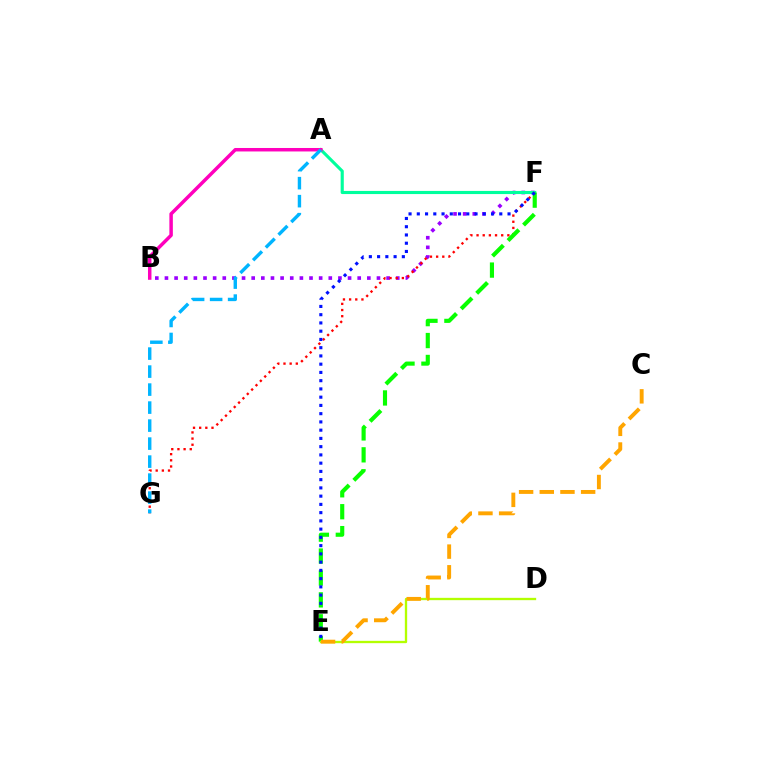{('B', 'F'): [{'color': '#9b00ff', 'line_style': 'dotted', 'thickness': 2.62}], ('A', 'F'): [{'color': '#00ff9d', 'line_style': 'solid', 'thickness': 2.25}], ('F', 'G'): [{'color': '#ff0000', 'line_style': 'dotted', 'thickness': 1.67}], ('A', 'B'): [{'color': '#ff00bd', 'line_style': 'solid', 'thickness': 2.5}], ('E', 'F'): [{'color': '#08ff00', 'line_style': 'dashed', 'thickness': 2.98}, {'color': '#0010ff', 'line_style': 'dotted', 'thickness': 2.24}], ('D', 'E'): [{'color': '#b3ff00', 'line_style': 'solid', 'thickness': 1.68}], ('C', 'E'): [{'color': '#ffa500', 'line_style': 'dashed', 'thickness': 2.81}], ('A', 'G'): [{'color': '#00b5ff', 'line_style': 'dashed', 'thickness': 2.45}]}